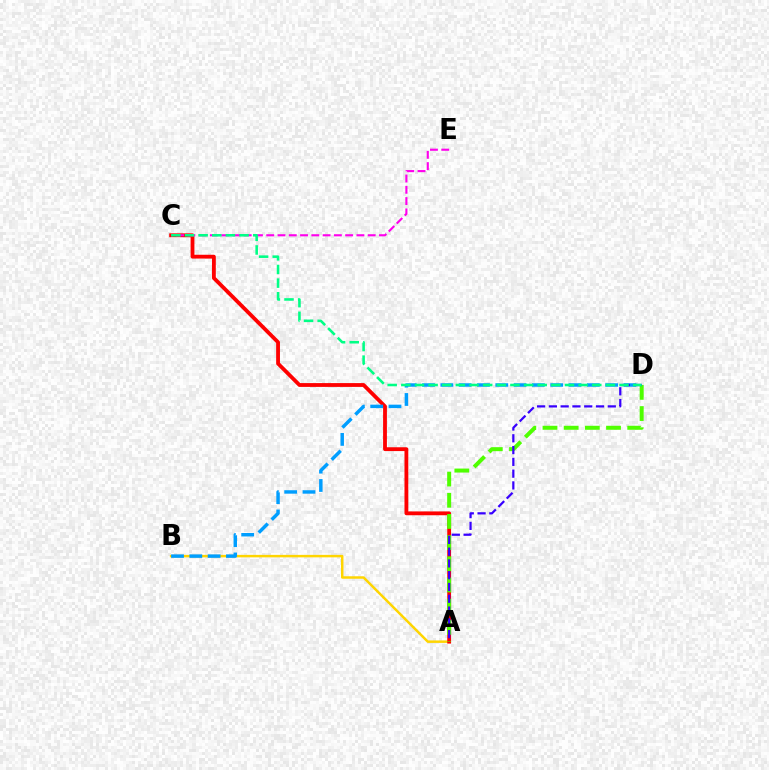{('A', 'B'): [{'color': '#ffd500', 'line_style': 'solid', 'thickness': 1.78}], ('A', 'C'): [{'color': '#ff0000', 'line_style': 'solid', 'thickness': 2.75}], ('C', 'E'): [{'color': '#ff00ed', 'line_style': 'dashed', 'thickness': 1.53}], ('B', 'D'): [{'color': '#009eff', 'line_style': 'dashed', 'thickness': 2.49}], ('A', 'D'): [{'color': '#4fff00', 'line_style': 'dashed', 'thickness': 2.88}, {'color': '#3700ff', 'line_style': 'dashed', 'thickness': 1.6}], ('C', 'D'): [{'color': '#00ff86', 'line_style': 'dashed', 'thickness': 1.85}]}